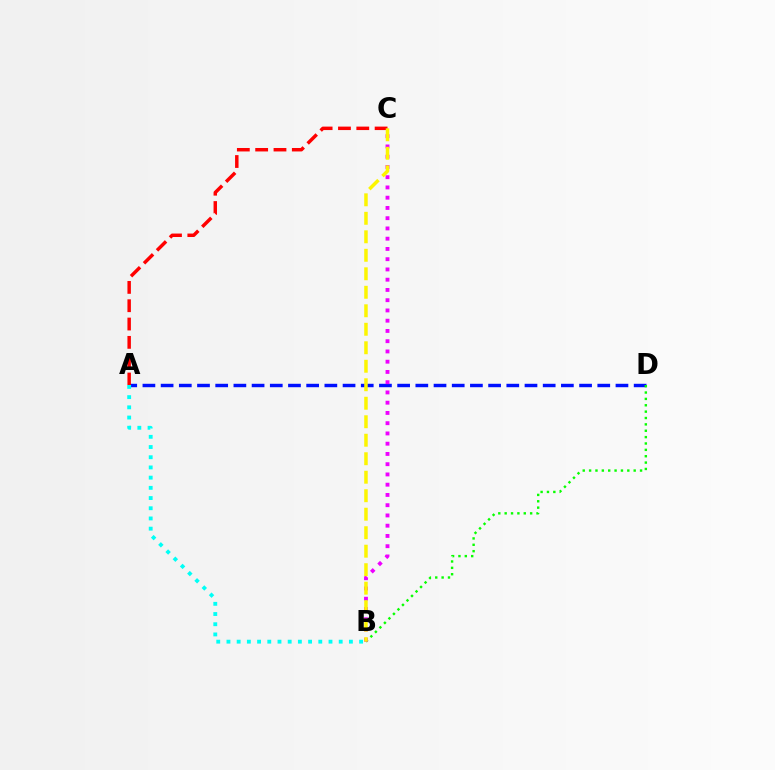{('A', 'D'): [{'color': '#0010ff', 'line_style': 'dashed', 'thickness': 2.47}], ('B', 'D'): [{'color': '#08ff00', 'line_style': 'dotted', 'thickness': 1.73}], ('A', 'C'): [{'color': '#ff0000', 'line_style': 'dashed', 'thickness': 2.49}], ('B', 'C'): [{'color': '#ee00ff', 'line_style': 'dotted', 'thickness': 2.78}, {'color': '#fcf500', 'line_style': 'dashed', 'thickness': 2.51}], ('A', 'B'): [{'color': '#00fff6', 'line_style': 'dotted', 'thickness': 2.77}]}